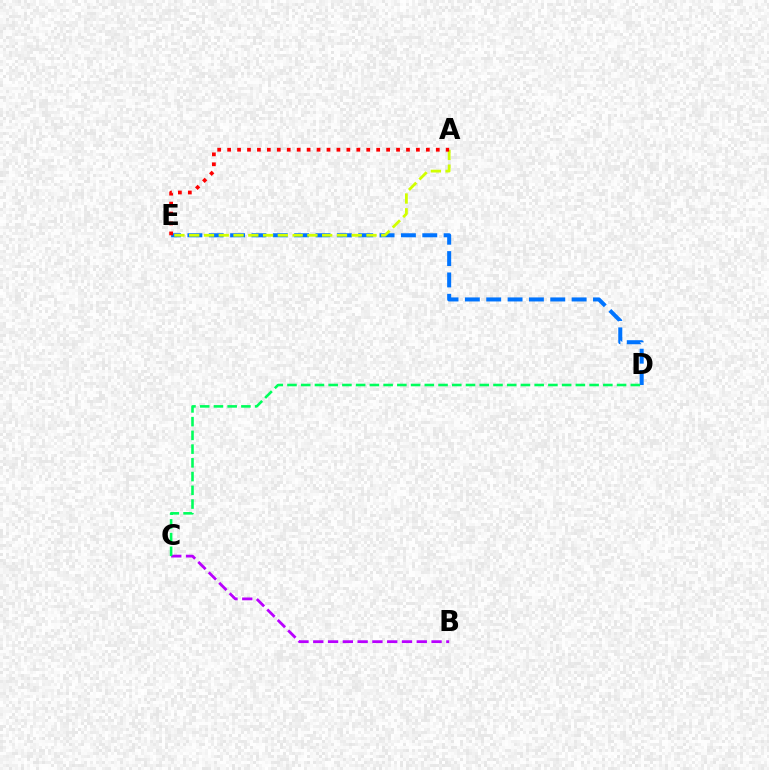{('B', 'C'): [{'color': '#b900ff', 'line_style': 'dashed', 'thickness': 2.01}], ('D', 'E'): [{'color': '#0074ff', 'line_style': 'dashed', 'thickness': 2.9}], ('A', 'E'): [{'color': '#d1ff00', 'line_style': 'dashed', 'thickness': 2.01}, {'color': '#ff0000', 'line_style': 'dotted', 'thickness': 2.7}], ('C', 'D'): [{'color': '#00ff5c', 'line_style': 'dashed', 'thickness': 1.87}]}